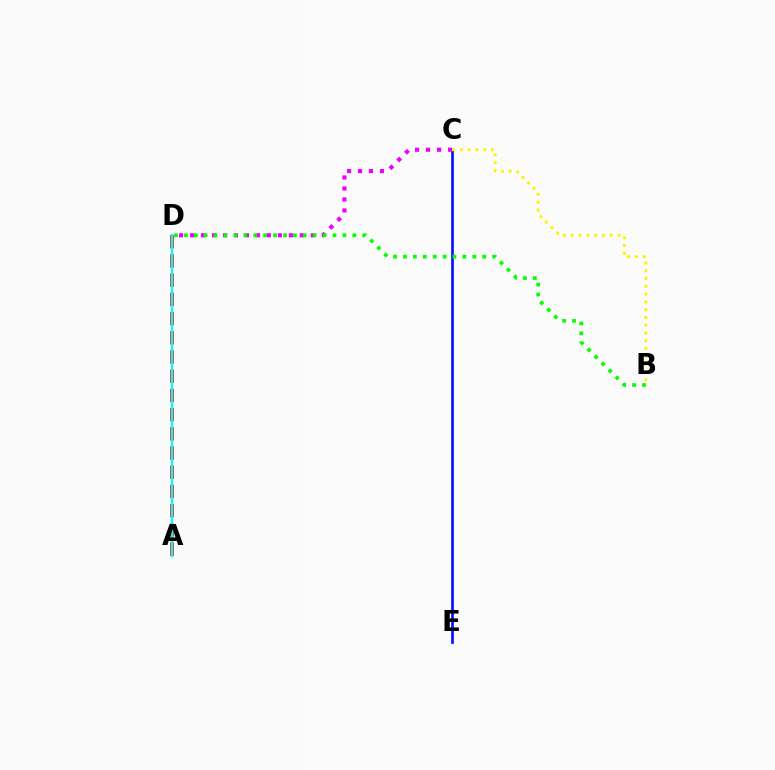{('A', 'D'): [{'color': '#ff0000', 'line_style': 'dashed', 'thickness': 2.61}, {'color': '#00fff6', 'line_style': 'solid', 'thickness': 1.65}], ('C', 'E'): [{'color': '#0010ff', 'line_style': 'solid', 'thickness': 1.91}], ('C', 'D'): [{'color': '#ee00ff', 'line_style': 'dotted', 'thickness': 2.98}], ('B', 'D'): [{'color': '#08ff00', 'line_style': 'dotted', 'thickness': 2.69}], ('B', 'C'): [{'color': '#fcf500', 'line_style': 'dotted', 'thickness': 2.12}]}